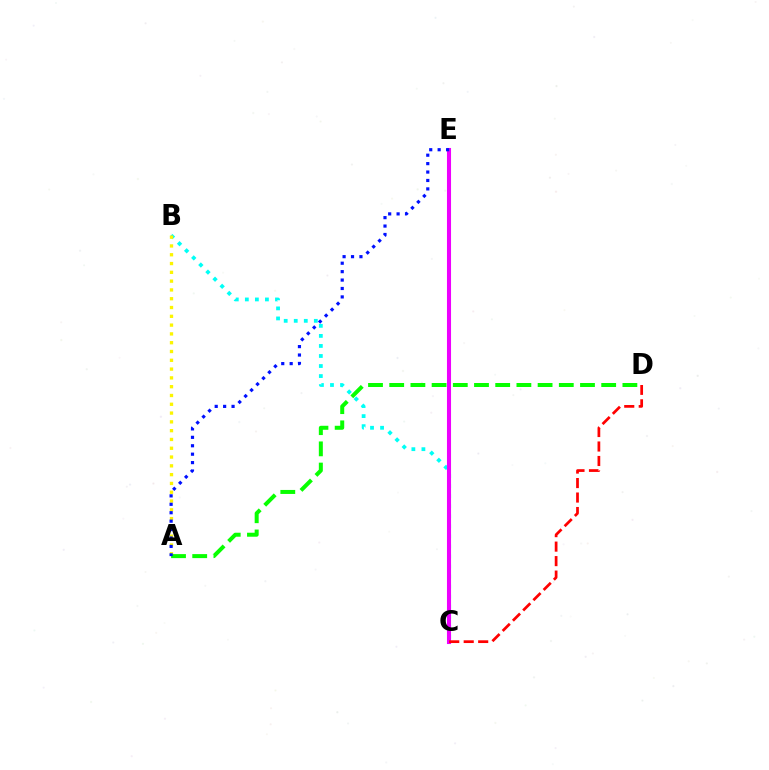{('B', 'C'): [{'color': '#00fff6', 'line_style': 'dotted', 'thickness': 2.73}], ('A', 'B'): [{'color': '#fcf500', 'line_style': 'dotted', 'thickness': 2.39}], ('A', 'D'): [{'color': '#08ff00', 'line_style': 'dashed', 'thickness': 2.88}], ('C', 'E'): [{'color': '#ee00ff', 'line_style': 'solid', 'thickness': 2.93}], ('A', 'E'): [{'color': '#0010ff', 'line_style': 'dotted', 'thickness': 2.29}], ('C', 'D'): [{'color': '#ff0000', 'line_style': 'dashed', 'thickness': 1.97}]}